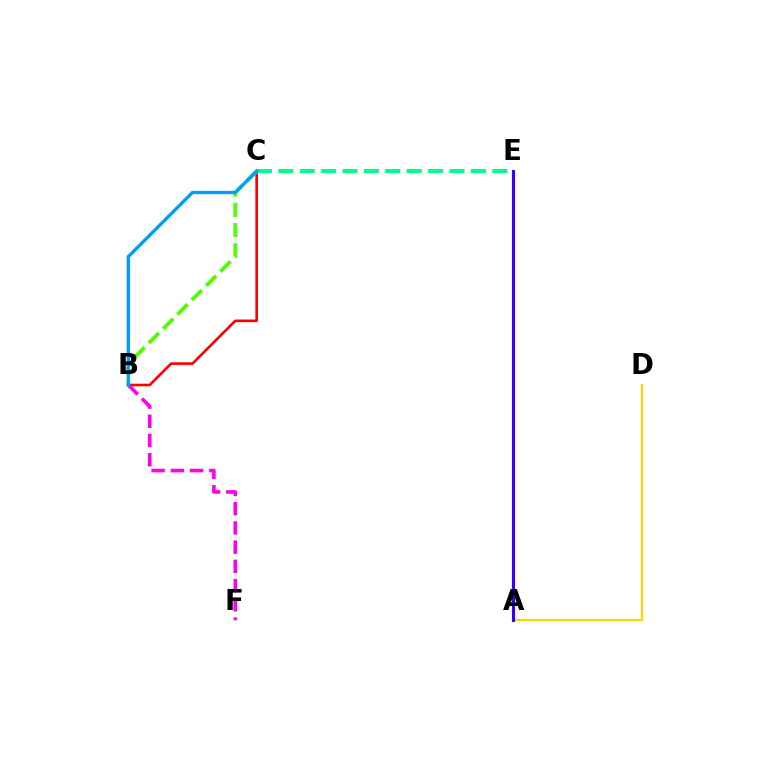{('B', 'C'): [{'color': '#ff0000', 'line_style': 'solid', 'thickness': 1.89}, {'color': '#4fff00', 'line_style': 'dashed', 'thickness': 2.75}, {'color': '#009eff', 'line_style': 'solid', 'thickness': 2.42}], ('C', 'E'): [{'color': '#00ff86', 'line_style': 'dashed', 'thickness': 2.91}], ('B', 'F'): [{'color': '#ff00ed', 'line_style': 'dashed', 'thickness': 2.61}], ('A', 'D'): [{'color': '#ffd500', 'line_style': 'solid', 'thickness': 1.61}], ('A', 'E'): [{'color': '#3700ff', 'line_style': 'solid', 'thickness': 2.25}]}